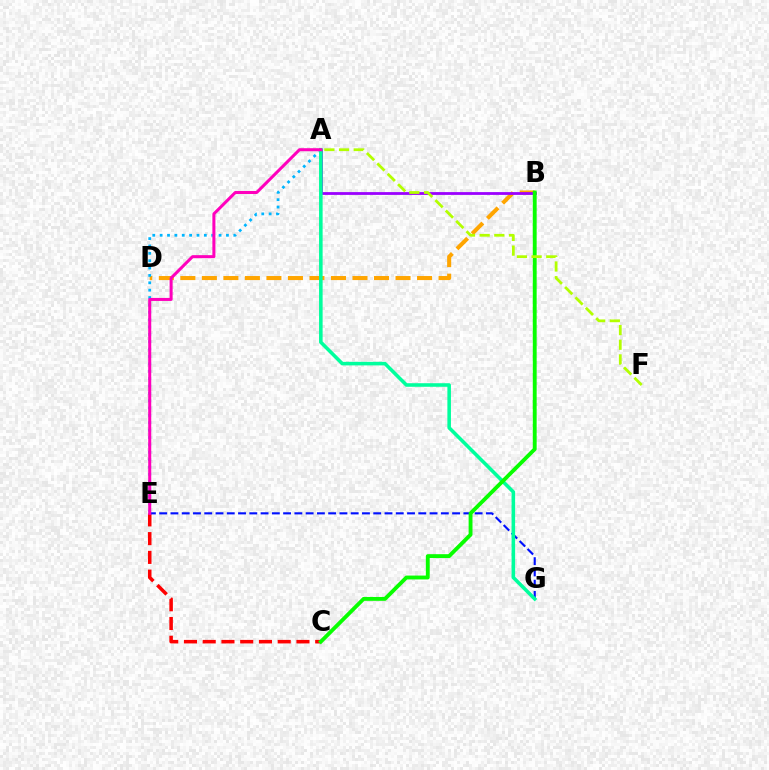{('B', 'D'): [{'color': '#ffa500', 'line_style': 'dashed', 'thickness': 2.92}], ('C', 'E'): [{'color': '#ff0000', 'line_style': 'dashed', 'thickness': 2.55}], ('A', 'B'): [{'color': '#9b00ff', 'line_style': 'solid', 'thickness': 2.01}], ('E', 'G'): [{'color': '#0010ff', 'line_style': 'dashed', 'thickness': 1.53}], ('A', 'E'): [{'color': '#00b5ff', 'line_style': 'dotted', 'thickness': 2.0}, {'color': '#ff00bd', 'line_style': 'solid', 'thickness': 2.18}], ('A', 'G'): [{'color': '#00ff9d', 'line_style': 'solid', 'thickness': 2.57}], ('B', 'C'): [{'color': '#08ff00', 'line_style': 'solid', 'thickness': 2.78}], ('A', 'F'): [{'color': '#b3ff00', 'line_style': 'dashed', 'thickness': 1.99}]}